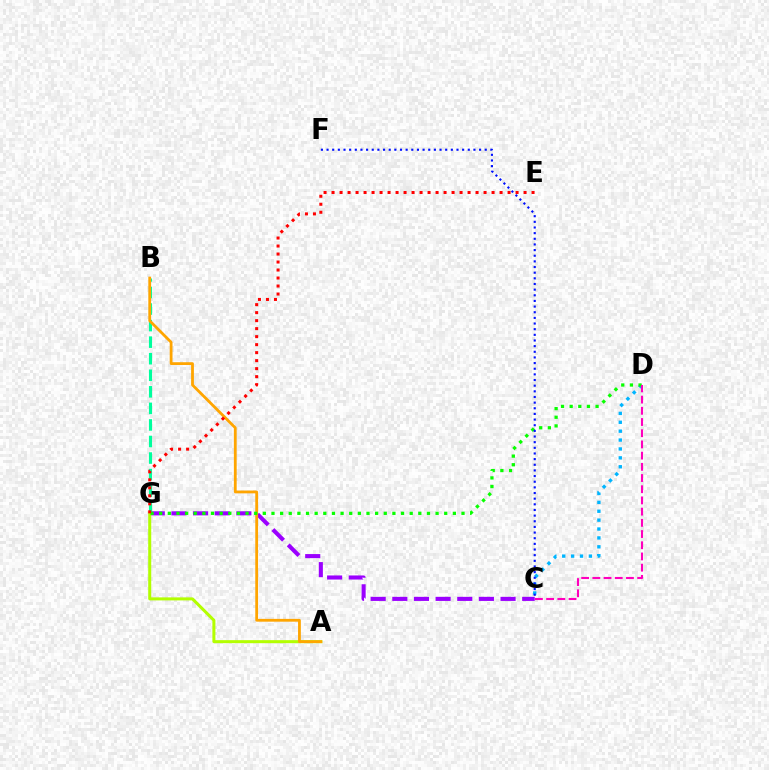{('C', 'G'): [{'color': '#9b00ff', 'line_style': 'dashed', 'thickness': 2.94}], ('C', 'D'): [{'color': '#00b5ff', 'line_style': 'dotted', 'thickness': 2.42}, {'color': '#ff00bd', 'line_style': 'dashed', 'thickness': 1.52}], ('B', 'G'): [{'color': '#00ff9d', 'line_style': 'dashed', 'thickness': 2.25}], ('A', 'G'): [{'color': '#b3ff00', 'line_style': 'solid', 'thickness': 2.17}], ('A', 'B'): [{'color': '#ffa500', 'line_style': 'solid', 'thickness': 2.01}], ('D', 'G'): [{'color': '#08ff00', 'line_style': 'dotted', 'thickness': 2.35}], ('C', 'F'): [{'color': '#0010ff', 'line_style': 'dotted', 'thickness': 1.54}], ('E', 'G'): [{'color': '#ff0000', 'line_style': 'dotted', 'thickness': 2.17}]}